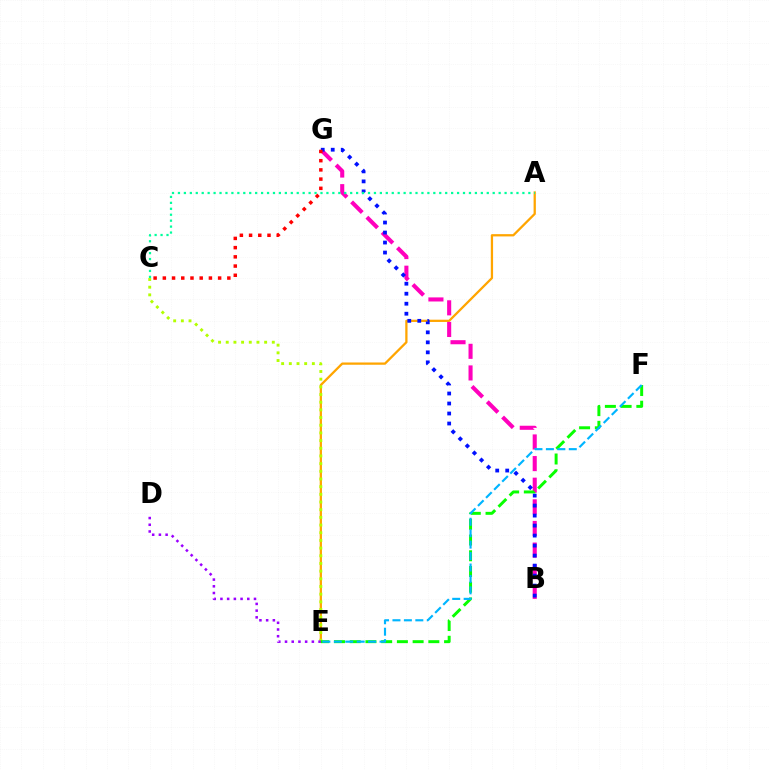{('A', 'E'): [{'color': '#ffa500', 'line_style': 'solid', 'thickness': 1.64}], ('B', 'G'): [{'color': '#ff00bd', 'line_style': 'dashed', 'thickness': 2.94}, {'color': '#0010ff', 'line_style': 'dotted', 'thickness': 2.72}], ('C', 'E'): [{'color': '#b3ff00', 'line_style': 'dotted', 'thickness': 2.09}], ('E', 'F'): [{'color': '#08ff00', 'line_style': 'dashed', 'thickness': 2.14}, {'color': '#00b5ff', 'line_style': 'dashed', 'thickness': 1.55}], ('A', 'C'): [{'color': '#00ff9d', 'line_style': 'dotted', 'thickness': 1.61}], ('D', 'E'): [{'color': '#9b00ff', 'line_style': 'dotted', 'thickness': 1.82}], ('C', 'G'): [{'color': '#ff0000', 'line_style': 'dotted', 'thickness': 2.5}]}